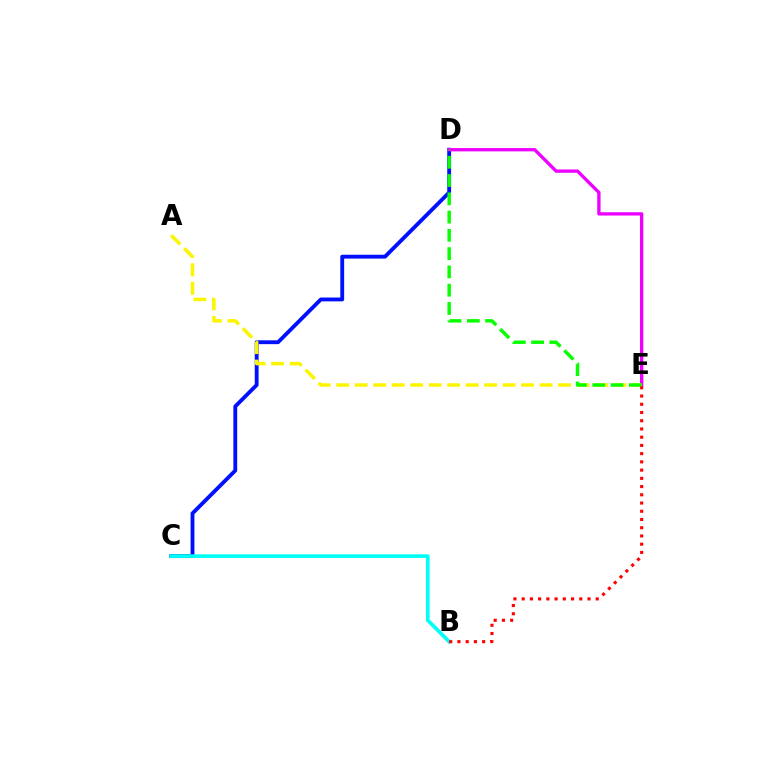{('C', 'D'): [{'color': '#0010ff', 'line_style': 'solid', 'thickness': 2.77}], ('D', 'E'): [{'color': '#ee00ff', 'line_style': 'solid', 'thickness': 2.39}, {'color': '#08ff00', 'line_style': 'dashed', 'thickness': 2.48}], ('A', 'E'): [{'color': '#fcf500', 'line_style': 'dashed', 'thickness': 2.51}], ('B', 'C'): [{'color': '#00fff6', 'line_style': 'solid', 'thickness': 2.64}], ('B', 'E'): [{'color': '#ff0000', 'line_style': 'dotted', 'thickness': 2.24}]}